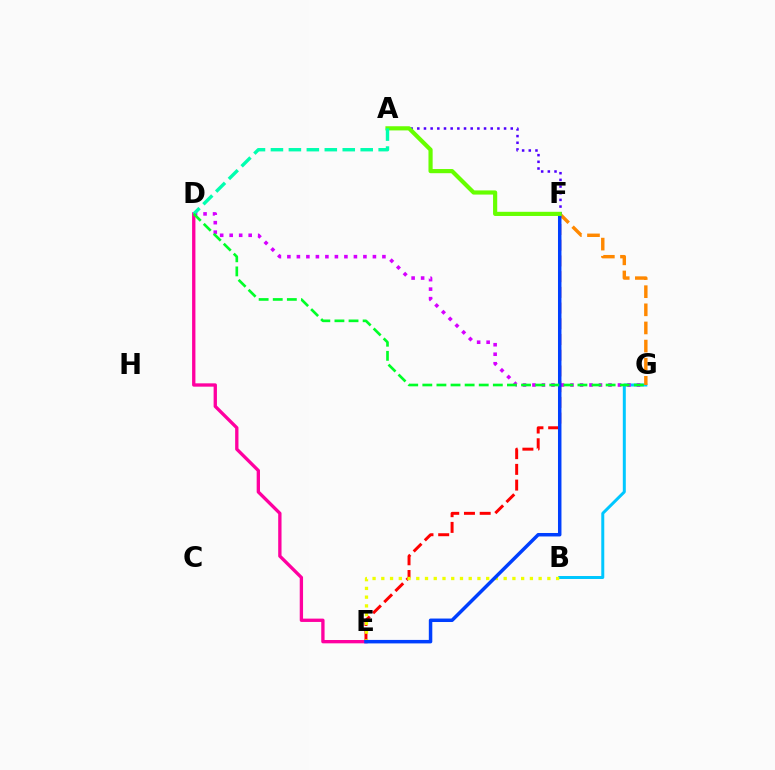{('E', 'F'): [{'color': '#ff0000', 'line_style': 'dashed', 'thickness': 2.14}, {'color': '#003fff', 'line_style': 'solid', 'thickness': 2.5}], ('B', 'G'): [{'color': '#00c7ff', 'line_style': 'solid', 'thickness': 2.15}], ('F', 'G'): [{'color': '#ff8800', 'line_style': 'dashed', 'thickness': 2.46}], ('D', 'G'): [{'color': '#d600ff', 'line_style': 'dotted', 'thickness': 2.58}, {'color': '#00ff27', 'line_style': 'dashed', 'thickness': 1.92}], ('B', 'E'): [{'color': '#eeff00', 'line_style': 'dotted', 'thickness': 2.37}], ('D', 'E'): [{'color': '#ff00a0', 'line_style': 'solid', 'thickness': 2.39}], ('A', 'F'): [{'color': '#4f00ff', 'line_style': 'dotted', 'thickness': 1.81}, {'color': '#66ff00', 'line_style': 'solid', 'thickness': 3.0}], ('A', 'D'): [{'color': '#00ffaf', 'line_style': 'dashed', 'thickness': 2.44}]}